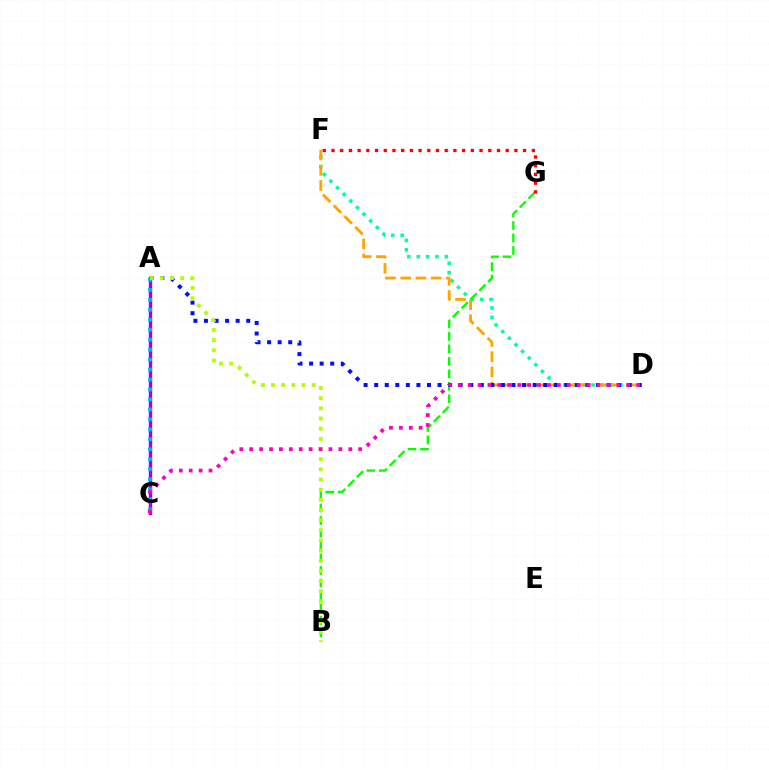{('D', 'F'): [{'color': '#00ff9d', 'line_style': 'dotted', 'thickness': 2.55}, {'color': '#ffa500', 'line_style': 'dashed', 'thickness': 2.07}], ('B', 'G'): [{'color': '#08ff00', 'line_style': 'dashed', 'thickness': 1.7}], ('A', 'C'): [{'color': '#9b00ff', 'line_style': 'solid', 'thickness': 2.44}, {'color': '#00b5ff', 'line_style': 'dotted', 'thickness': 2.71}], ('F', 'G'): [{'color': '#ff0000', 'line_style': 'dotted', 'thickness': 2.37}], ('A', 'D'): [{'color': '#0010ff', 'line_style': 'dotted', 'thickness': 2.87}], ('A', 'B'): [{'color': '#b3ff00', 'line_style': 'dotted', 'thickness': 2.76}], ('C', 'D'): [{'color': '#ff00bd', 'line_style': 'dotted', 'thickness': 2.69}]}